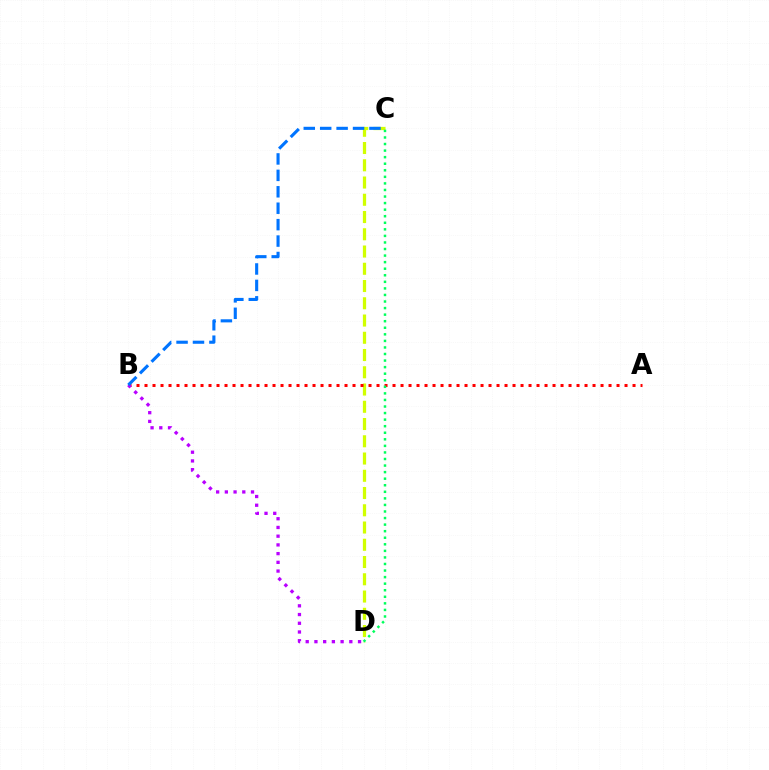{('C', 'D'): [{'color': '#d1ff00', 'line_style': 'dashed', 'thickness': 2.34}, {'color': '#00ff5c', 'line_style': 'dotted', 'thickness': 1.78}], ('A', 'B'): [{'color': '#ff0000', 'line_style': 'dotted', 'thickness': 2.17}], ('B', 'D'): [{'color': '#b900ff', 'line_style': 'dotted', 'thickness': 2.37}], ('B', 'C'): [{'color': '#0074ff', 'line_style': 'dashed', 'thickness': 2.23}]}